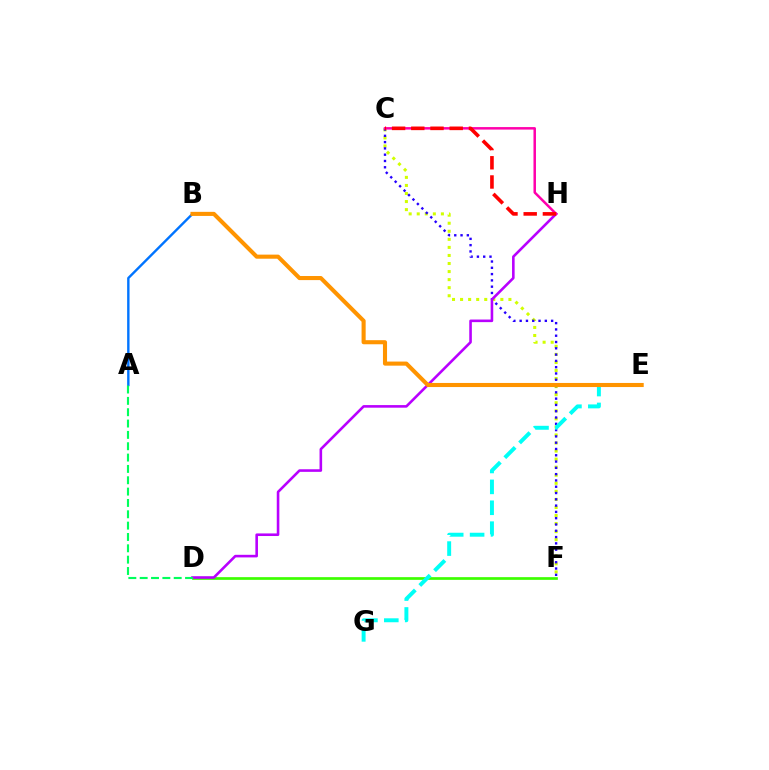{('A', 'B'): [{'color': '#0074ff', 'line_style': 'solid', 'thickness': 1.72}], ('C', 'F'): [{'color': '#d1ff00', 'line_style': 'dotted', 'thickness': 2.19}, {'color': '#2500ff', 'line_style': 'dotted', 'thickness': 1.71}], ('D', 'F'): [{'color': '#3dff00', 'line_style': 'solid', 'thickness': 1.95}], ('D', 'H'): [{'color': '#b900ff', 'line_style': 'solid', 'thickness': 1.87}], ('C', 'H'): [{'color': '#ff00ac', 'line_style': 'solid', 'thickness': 1.8}, {'color': '#ff0000', 'line_style': 'dashed', 'thickness': 2.61}], ('A', 'D'): [{'color': '#00ff5c', 'line_style': 'dashed', 'thickness': 1.54}], ('E', 'G'): [{'color': '#00fff6', 'line_style': 'dashed', 'thickness': 2.84}], ('B', 'E'): [{'color': '#ff9400', 'line_style': 'solid', 'thickness': 2.94}]}